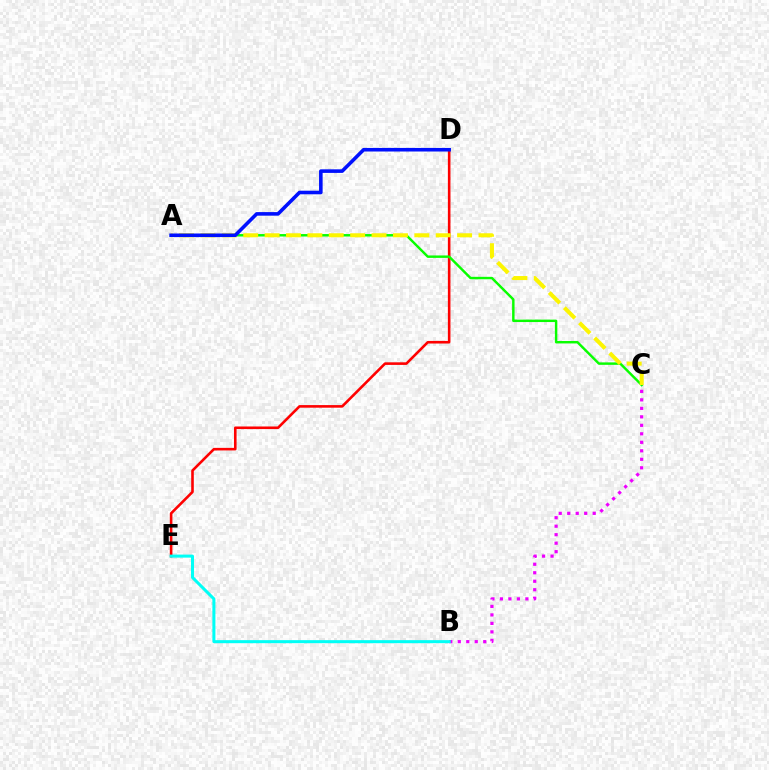{('D', 'E'): [{'color': '#ff0000', 'line_style': 'solid', 'thickness': 1.87}], ('B', 'C'): [{'color': '#ee00ff', 'line_style': 'dotted', 'thickness': 2.31}], ('B', 'E'): [{'color': '#00fff6', 'line_style': 'solid', 'thickness': 2.18}], ('A', 'C'): [{'color': '#08ff00', 'line_style': 'solid', 'thickness': 1.76}, {'color': '#fcf500', 'line_style': 'dashed', 'thickness': 2.91}], ('A', 'D'): [{'color': '#0010ff', 'line_style': 'solid', 'thickness': 2.58}]}